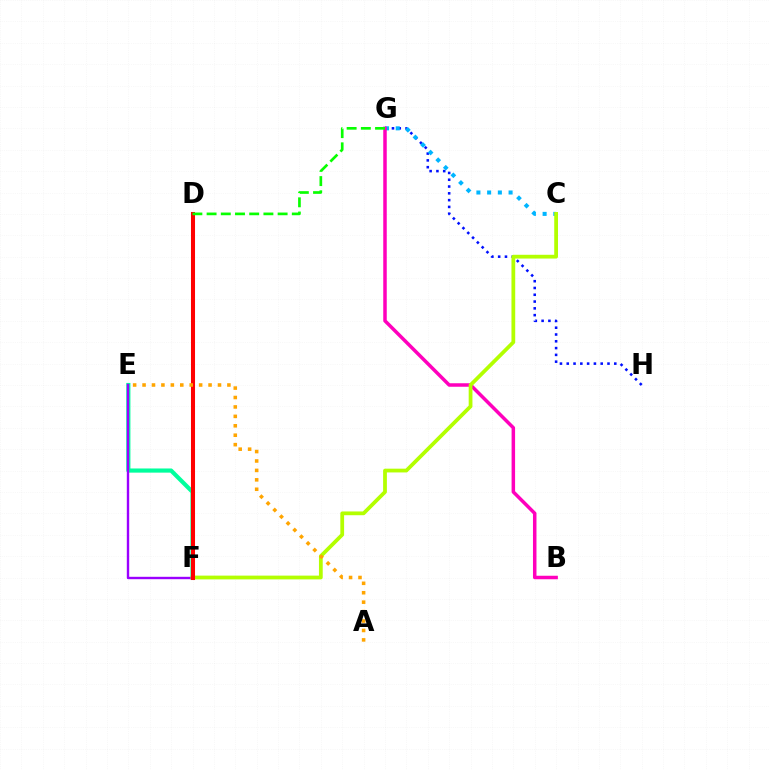{('G', 'H'): [{'color': '#0010ff', 'line_style': 'dotted', 'thickness': 1.85}], ('E', 'F'): [{'color': '#00ff9d', 'line_style': 'solid', 'thickness': 2.99}, {'color': '#9b00ff', 'line_style': 'solid', 'thickness': 1.72}], ('C', 'G'): [{'color': '#00b5ff', 'line_style': 'dotted', 'thickness': 2.91}], ('B', 'G'): [{'color': '#ff00bd', 'line_style': 'solid', 'thickness': 2.52}], ('C', 'F'): [{'color': '#b3ff00', 'line_style': 'solid', 'thickness': 2.71}], ('D', 'F'): [{'color': '#ff0000', 'line_style': 'solid', 'thickness': 2.92}], ('A', 'E'): [{'color': '#ffa500', 'line_style': 'dotted', 'thickness': 2.56}], ('D', 'G'): [{'color': '#08ff00', 'line_style': 'dashed', 'thickness': 1.93}]}